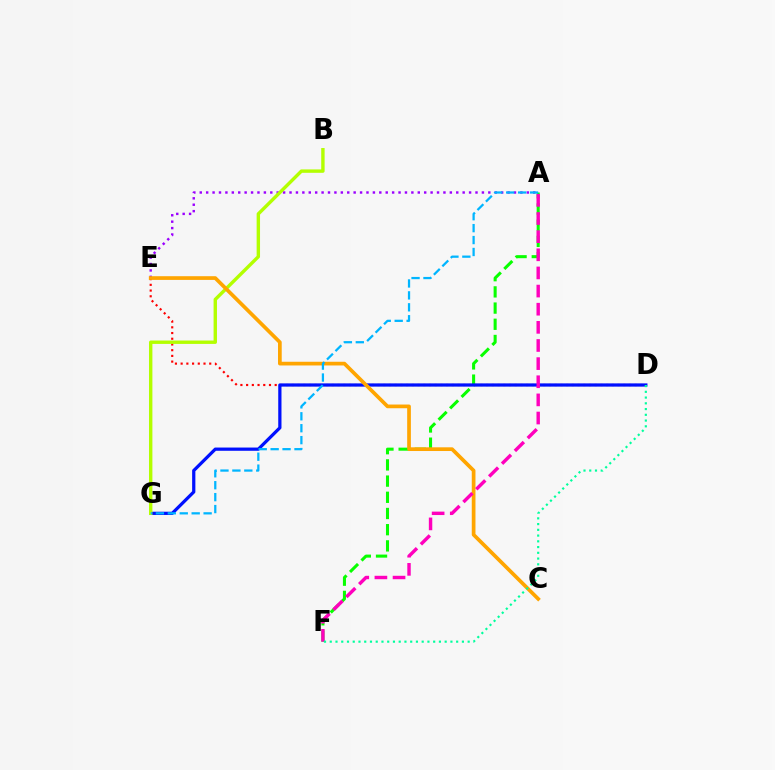{('D', 'E'): [{'color': '#ff0000', 'line_style': 'dotted', 'thickness': 1.55}], ('A', 'E'): [{'color': '#9b00ff', 'line_style': 'dotted', 'thickness': 1.74}], ('A', 'F'): [{'color': '#08ff00', 'line_style': 'dashed', 'thickness': 2.2}, {'color': '#ff00bd', 'line_style': 'dashed', 'thickness': 2.46}], ('D', 'G'): [{'color': '#0010ff', 'line_style': 'solid', 'thickness': 2.33}], ('B', 'G'): [{'color': '#b3ff00', 'line_style': 'solid', 'thickness': 2.44}], ('C', 'E'): [{'color': '#ffa500', 'line_style': 'solid', 'thickness': 2.67}], ('A', 'G'): [{'color': '#00b5ff', 'line_style': 'dashed', 'thickness': 1.62}], ('D', 'F'): [{'color': '#00ff9d', 'line_style': 'dotted', 'thickness': 1.56}]}